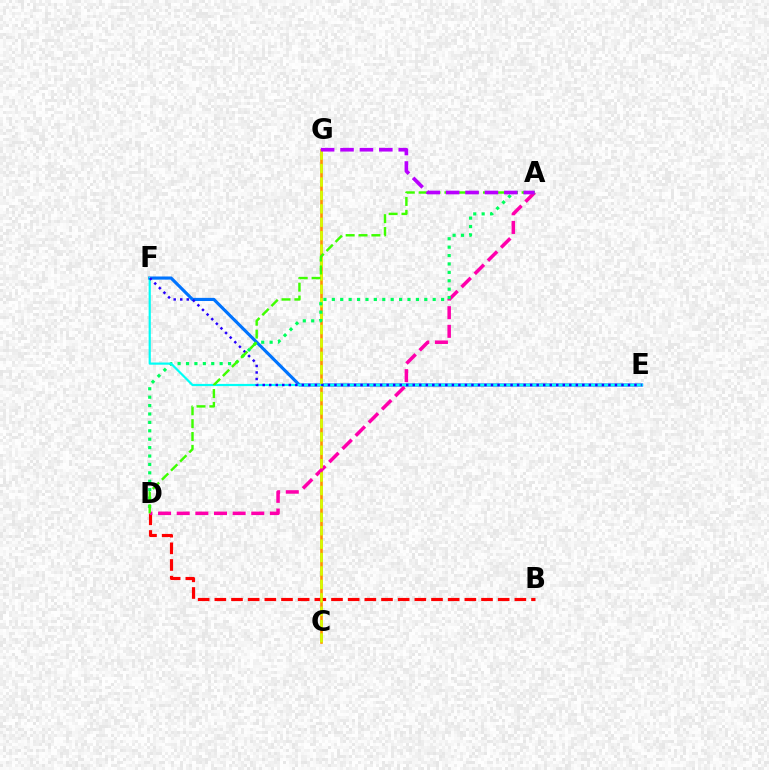{('E', 'F'): [{'color': '#0074ff', 'line_style': 'solid', 'thickness': 2.26}, {'color': '#00fff6', 'line_style': 'solid', 'thickness': 1.58}, {'color': '#2500ff', 'line_style': 'dotted', 'thickness': 1.77}], ('C', 'G'): [{'color': '#ff9400', 'line_style': 'solid', 'thickness': 1.91}, {'color': '#d1ff00', 'line_style': 'dashed', 'thickness': 1.82}], ('B', 'D'): [{'color': '#ff0000', 'line_style': 'dashed', 'thickness': 2.26}], ('A', 'D'): [{'color': '#ff00ac', 'line_style': 'dashed', 'thickness': 2.53}, {'color': '#00ff5c', 'line_style': 'dotted', 'thickness': 2.28}, {'color': '#3dff00', 'line_style': 'dashed', 'thickness': 1.75}], ('A', 'G'): [{'color': '#b900ff', 'line_style': 'dashed', 'thickness': 2.64}]}